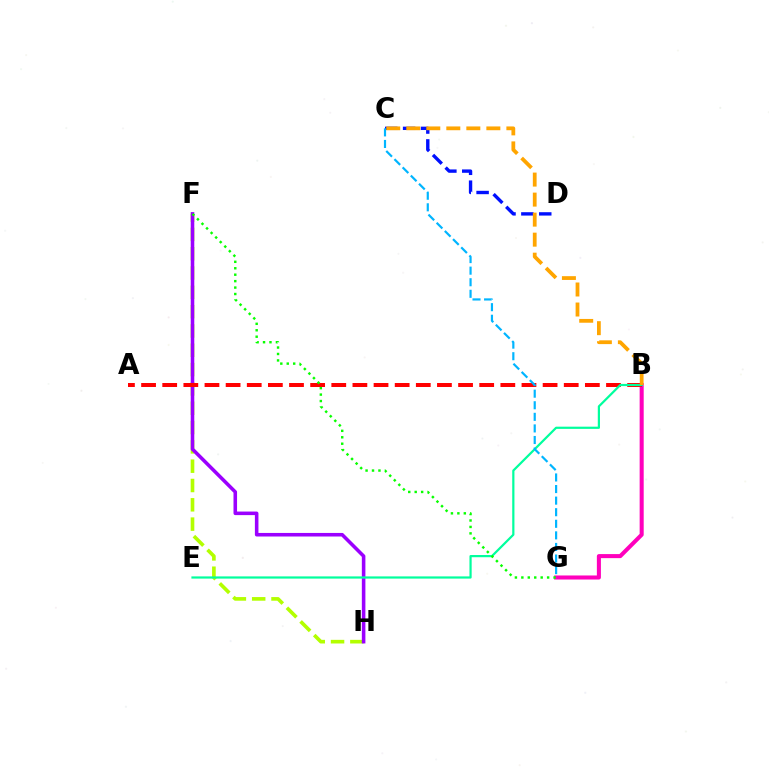{('F', 'H'): [{'color': '#b3ff00', 'line_style': 'dashed', 'thickness': 2.62}, {'color': '#9b00ff', 'line_style': 'solid', 'thickness': 2.56}], ('B', 'G'): [{'color': '#ff00bd', 'line_style': 'solid', 'thickness': 2.92}], ('C', 'D'): [{'color': '#0010ff', 'line_style': 'dashed', 'thickness': 2.43}], ('A', 'B'): [{'color': '#ff0000', 'line_style': 'dashed', 'thickness': 2.87}], ('B', 'E'): [{'color': '#00ff9d', 'line_style': 'solid', 'thickness': 1.59}], ('B', 'C'): [{'color': '#ffa500', 'line_style': 'dashed', 'thickness': 2.72}], ('C', 'G'): [{'color': '#00b5ff', 'line_style': 'dashed', 'thickness': 1.57}], ('F', 'G'): [{'color': '#08ff00', 'line_style': 'dotted', 'thickness': 1.75}]}